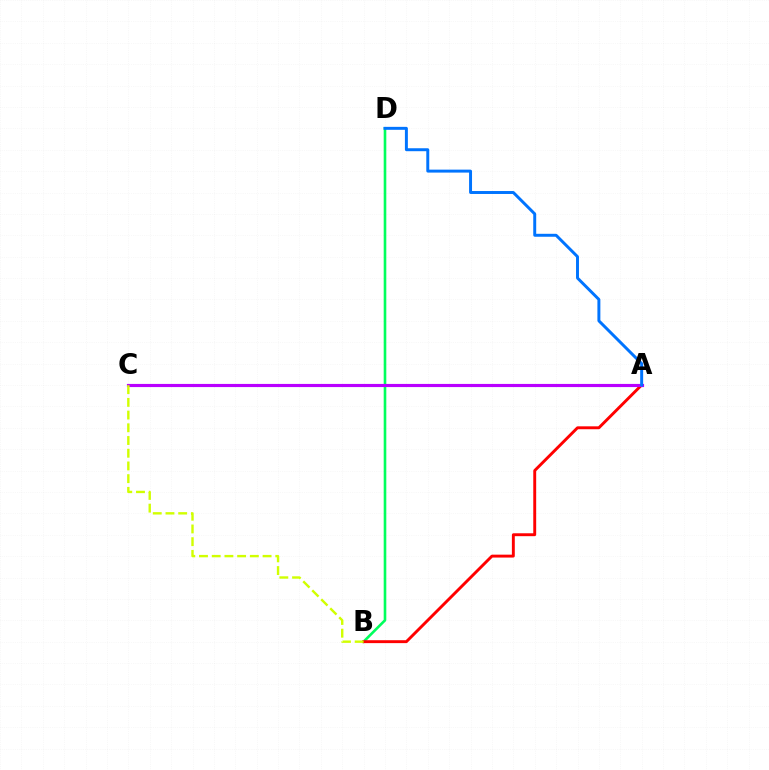{('B', 'D'): [{'color': '#00ff5c', 'line_style': 'solid', 'thickness': 1.89}], ('A', 'B'): [{'color': '#ff0000', 'line_style': 'solid', 'thickness': 2.09}], ('A', 'C'): [{'color': '#b900ff', 'line_style': 'solid', 'thickness': 2.27}], ('A', 'D'): [{'color': '#0074ff', 'line_style': 'solid', 'thickness': 2.13}], ('B', 'C'): [{'color': '#d1ff00', 'line_style': 'dashed', 'thickness': 1.73}]}